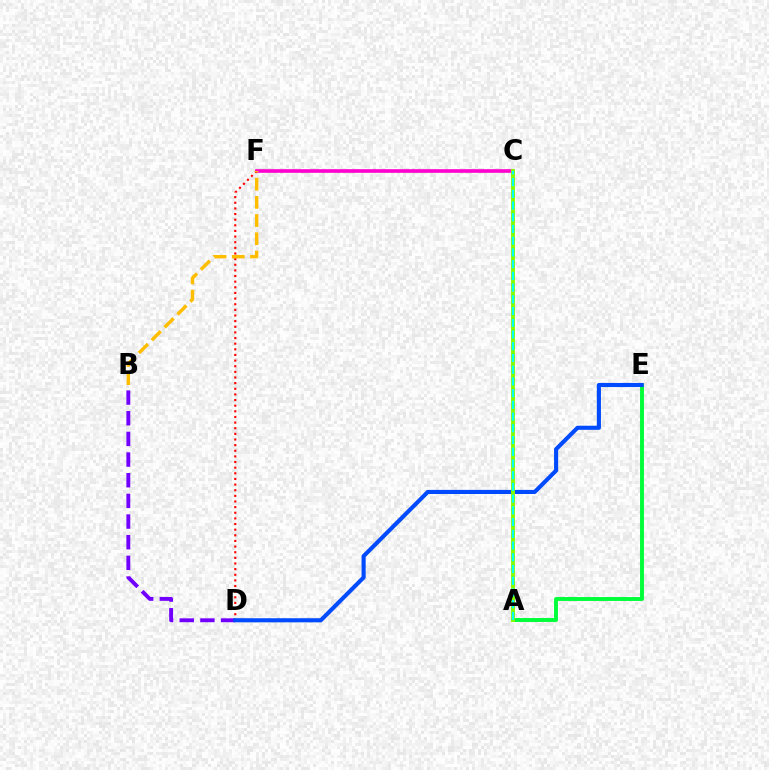{('B', 'D'): [{'color': '#7200ff', 'line_style': 'dashed', 'thickness': 2.81}], ('A', 'E'): [{'color': '#00ff39', 'line_style': 'solid', 'thickness': 2.81}], ('C', 'F'): [{'color': '#ff00cf', 'line_style': 'solid', 'thickness': 2.63}], ('D', 'F'): [{'color': '#ff0000', 'line_style': 'dotted', 'thickness': 1.53}], ('D', 'E'): [{'color': '#004bff', 'line_style': 'solid', 'thickness': 2.96}], ('A', 'C'): [{'color': '#84ff00', 'line_style': 'solid', 'thickness': 2.79}, {'color': '#00fff6', 'line_style': 'dashed', 'thickness': 1.59}], ('B', 'F'): [{'color': '#ffbd00', 'line_style': 'dashed', 'thickness': 2.47}]}